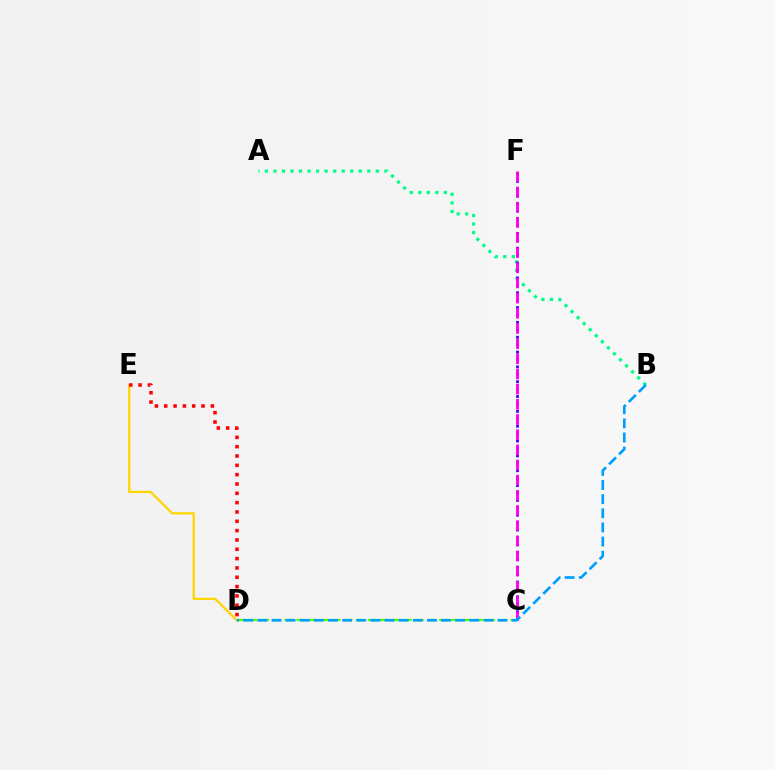{('A', 'B'): [{'color': '#00ff86', 'line_style': 'dotted', 'thickness': 2.32}], ('C', 'D'): [{'color': '#4fff00', 'line_style': 'dashed', 'thickness': 1.62}], ('D', 'E'): [{'color': '#ffd500', 'line_style': 'solid', 'thickness': 1.61}, {'color': '#ff0000', 'line_style': 'dotted', 'thickness': 2.53}], ('C', 'F'): [{'color': '#3700ff', 'line_style': 'dotted', 'thickness': 2.02}, {'color': '#ff00ed', 'line_style': 'dashed', 'thickness': 2.06}], ('B', 'D'): [{'color': '#009eff', 'line_style': 'dashed', 'thickness': 1.92}]}